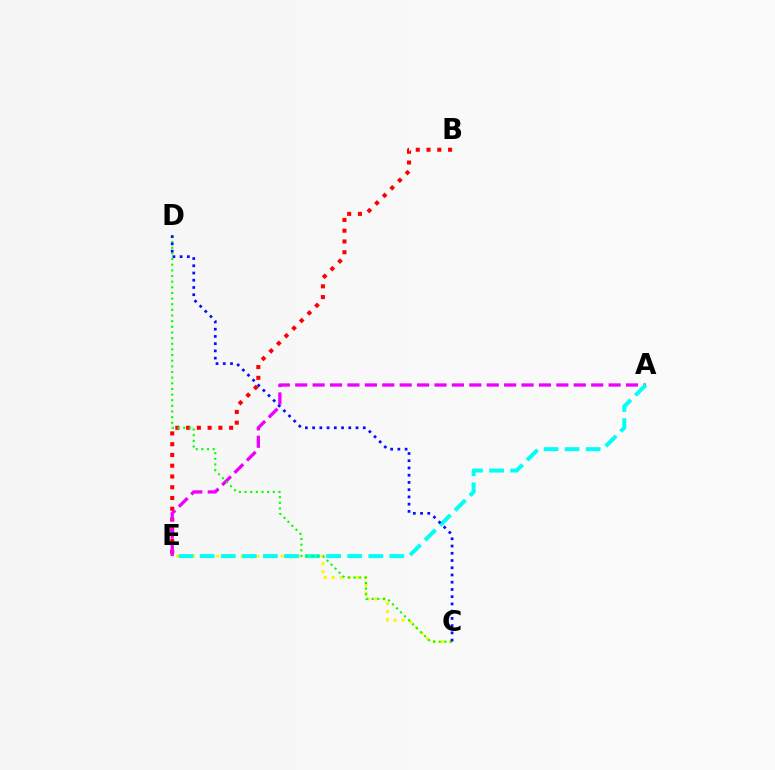{('B', 'E'): [{'color': '#ff0000', 'line_style': 'dotted', 'thickness': 2.92}], ('C', 'E'): [{'color': '#fcf500', 'line_style': 'dotted', 'thickness': 2.19}], ('A', 'E'): [{'color': '#ee00ff', 'line_style': 'dashed', 'thickness': 2.37}, {'color': '#00fff6', 'line_style': 'dashed', 'thickness': 2.86}], ('C', 'D'): [{'color': '#08ff00', 'line_style': 'dotted', 'thickness': 1.53}, {'color': '#0010ff', 'line_style': 'dotted', 'thickness': 1.97}]}